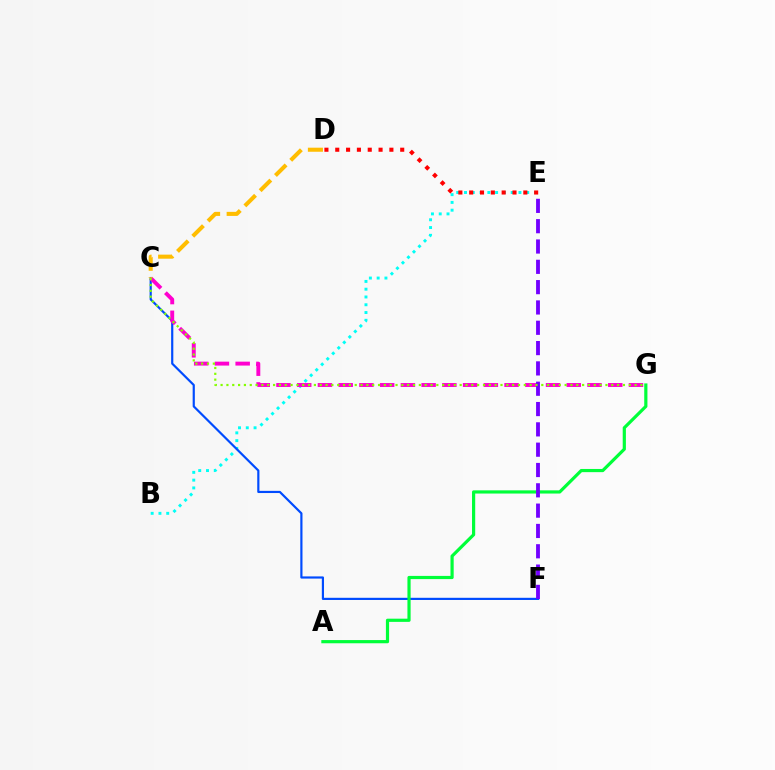{('B', 'E'): [{'color': '#00fff6', 'line_style': 'dotted', 'thickness': 2.11}], ('D', 'E'): [{'color': '#ff0000', 'line_style': 'dotted', 'thickness': 2.94}], ('C', 'F'): [{'color': '#004bff', 'line_style': 'solid', 'thickness': 1.57}], ('A', 'G'): [{'color': '#00ff39', 'line_style': 'solid', 'thickness': 2.3}], ('C', 'G'): [{'color': '#ff00cf', 'line_style': 'dashed', 'thickness': 2.82}, {'color': '#84ff00', 'line_style': 'dotted', 'thickness': 1.58}], ('E', 'F'): [{'color': '#7200ff', 'line_style': 'dashed', 'thickness': 2.76}], ('C', 'D'): [{'color': '#ffbd00', 'line_style': 'dashed', 'thickness': 2.93}]}